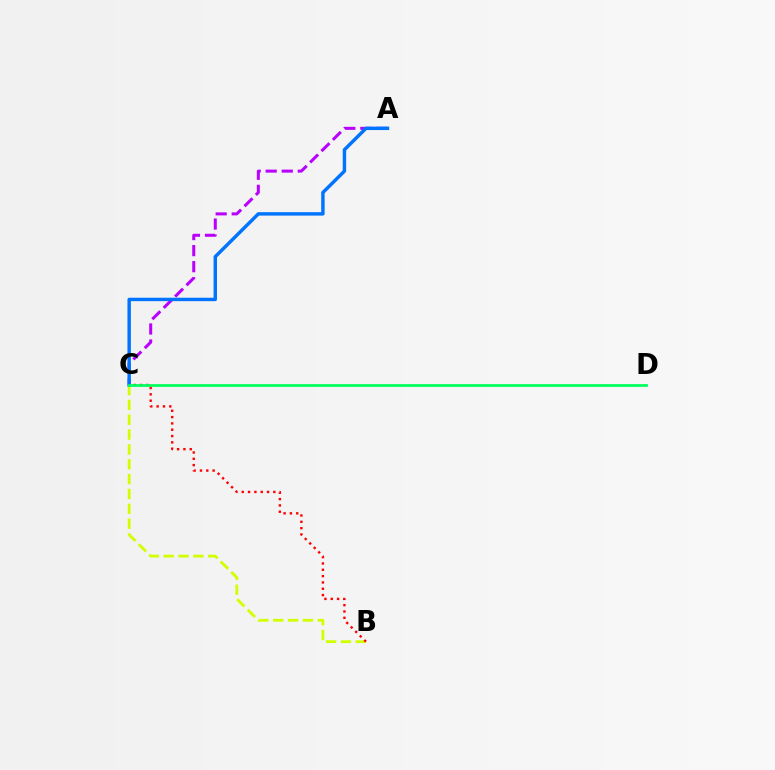{('A', 'C'): [{'color': '#b900ff', 'line_style': 'dashed', 'thickness': 2.18}, {'color': '#0074ff', 'line_style': 'solid', 'thickness': 2.47}], ('B', 'C'): [{'color': '#d1ff00', 'line_style': 'dashed', 'thickness': 2.02}, {'color': '#ff0000', 'line_style': 'dotted', 'thickness': 1.72}], ('C', 'D'): [{'color': '#00ff5c', 'line_style': 'solid', 'thickness': 1.98}]}